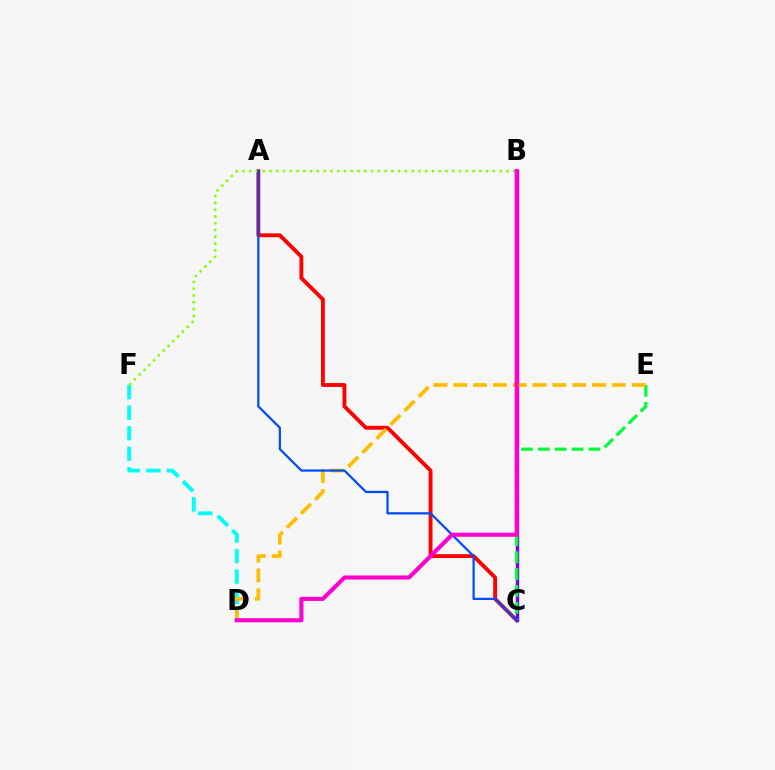{('A', 'C'): [{'color': '#ff0000', 'line_style': 'solid', 'thickness': 2.78}, {'color': '#004bff', 'line_style': 'solid', 'thickness': 1.6}], ('D', 'F'): [{'color': '#00fff6', 'line_style': 'dashed', 'thickness': 2.79}], ('B', 'C'): [{'color': '#7200ff', 'line_style': 'solid', 'thickness': 2.45}], ('C', 'E'): [{'color': '#00ff39', 'line_style': 'dashed', 'thickness': 2.3}], ('B', 'F'): [{'color': '#84ff00', 'line_style': 'dotted', 'thickness': 1.84}], ('D', 'E'): [{'color': '#ffbd00', 'line_style': 'dashed', 'thickness': 2.69}], ('B', 'D'): [{'color': '#ff00cf', 'line_style': 'solid', 'thickness': 2.94}]}